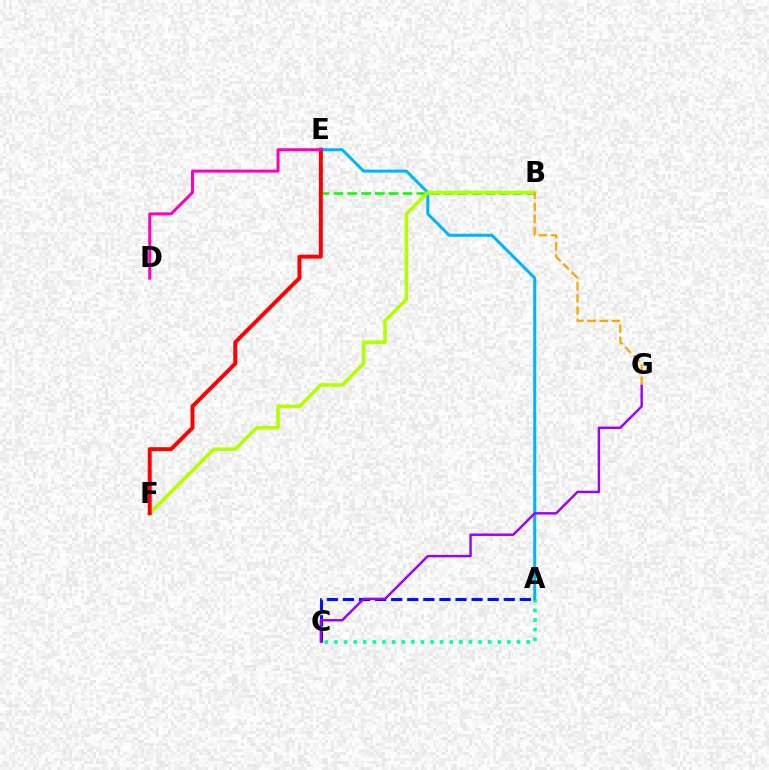{('A', 'C'): [{'color': '#00ff9d', 'line_style': 'dotted', 'thickness': 2.61}, {'color': '#0010ff', 'line_style': 'dashed', 'thickness': 2.18}], ('B', 'E'): [{'color': '#08ff00', 'line_style': 'dashed', 'thickness': 1.87}], ('A', 'E'): [{'color': '#00b5ff', 'line_style': 'solid', 'thickness': 2.18}], ('B', 'F'): [{'color': '#b3ff00', 'line_style': 'solid', 'thickness': 2.57}], ('E', 'F'): [{'color': '#ff0000', 'line_style': 'solid', 'thickness': 2.84}], ('C', 'G'): [{'color': '#9b00ff', 'line_style': 'solid', 'thickness': 1.75}], ('B', 'G'): [{'color': '#ffa500', 'line_style': 'dashed', 'thickness': 1.65}], ('D', 'E'): [{'color': '#ff00bd', 'line_style': 'solid', 'thickness': 2.17}]}